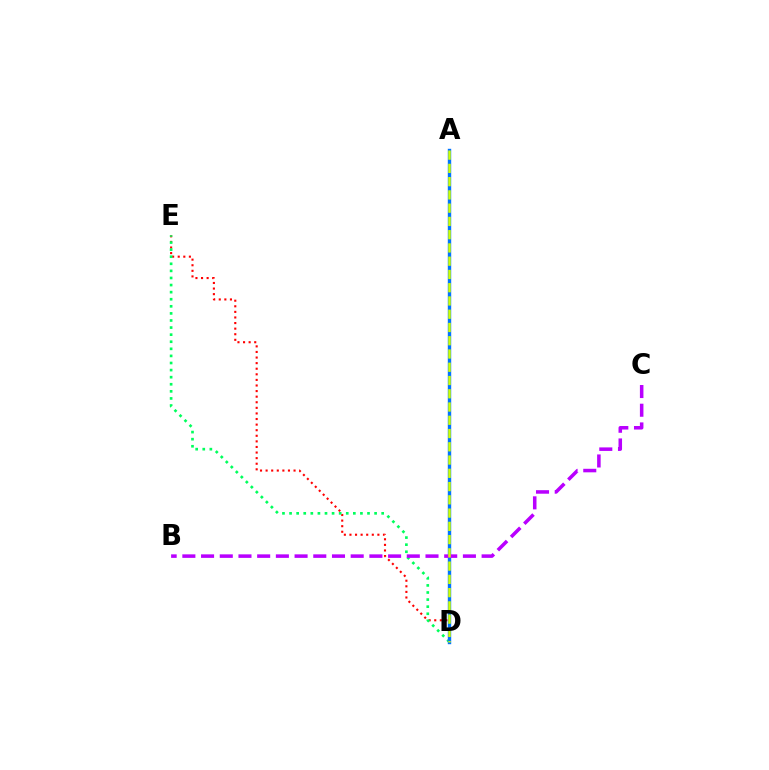{('D', 'E'): [{'color': '#ff0000', 'line_style': 'dotted', 'thickness': 1.52}, {'color': '#00ff5c', 'line_style': 'dotted', 'thickness': 1.93}], ('A', 'D'): [{'color': '#0074ff', 'line_style': 'solid', 'thickness': 2.45}, {'color': '#d1ff00', 'line_style': 'dashed', 'thickness': 1.8}], ('B', 'C'): [{'color': '#b900ff', 'line_style': 'dashed', 'thickness': 2.54}]}